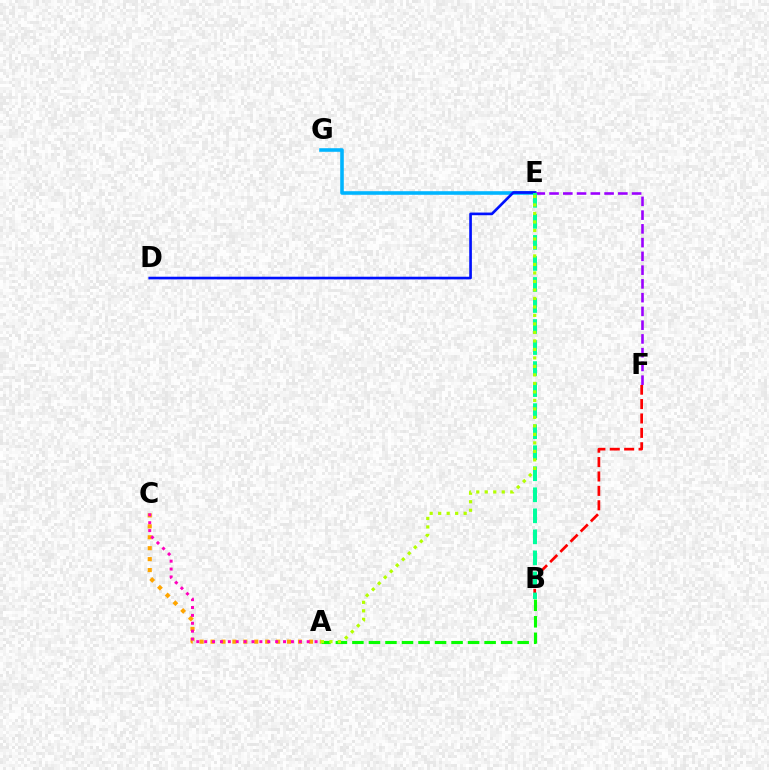{('E', 'G'): [{'color': '#00b5ff', 'line_style': 'solid', 'thickness': 2.58}], ('D', 'E'): [{'color': '#0010ff', 'line_style': 'solid', 'thickness': 1.91}], ('A', 'C'): [{'color': '#ffa500', 'line_style': 'dotted', 'thickness': 2.97}, {'color': '#ff00bd', 'line_style': 'dotted', 'thickness': 2.14}], ('E', 'F'): [{'color': '#9b00ff', 'line_style': 'dashed', 'thickness': 1.87}], ('B', 'F'): [{'color': '#ff0000', 'line_style': 'dashed', 'thickness': 1.96}], ('B', 'E'): [{'color': '#00ff9d', 'line_style': 'dashed', 'thickness': 2.86}], ('A', 'B'): [{'color': '#08ff00', 'line_style': 'dashed', 'thickness': 2.24}], ('A', 'E'): [{'color': '#b3ff00', 'line_style': 'dotted', 'thickness': 2.31}]}